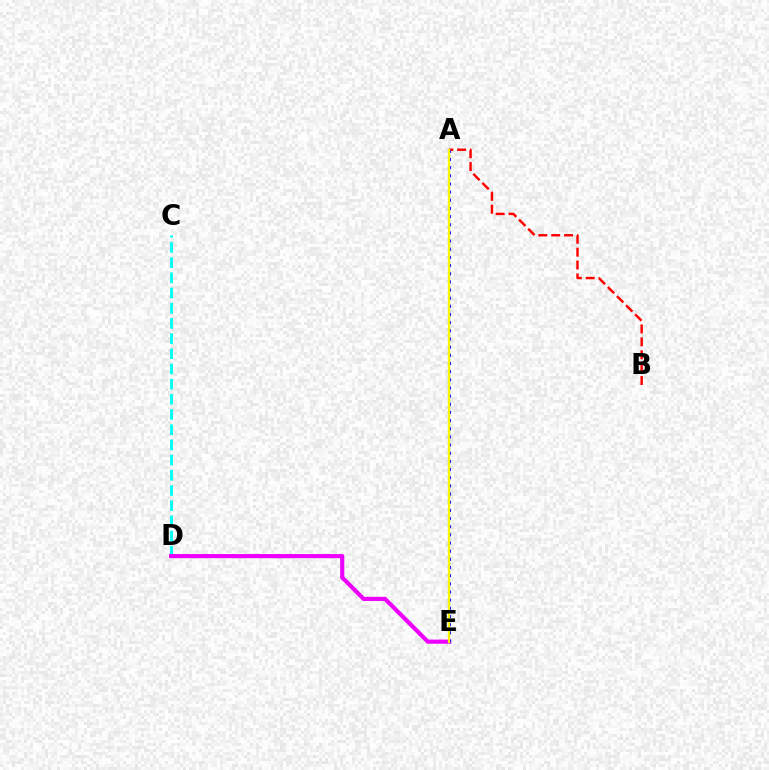{('C', 'D'): [{'color': '#00fff6', 'line_style': 'dashed', 'thickness': 2.06}], ('D', 'E'): [{'color': '#ee00ff', 'line_style': 'solid', 'thickness': 2.99}], ('A', 'B'): [{'color': '#ff0000', 'line_style': 'dashed', 'thickness': 1.75}], ('A', 'E'): [{'color': '#08ff00', 'line_style': 'dotted', 'thickness': 1.63}, {'color': '#0010ff', 'line_style': 'dotted', 'thickness': 2.22}, {'color': '#fcf500', 'line_style': 'solid', 'thickness': 1.57}]}